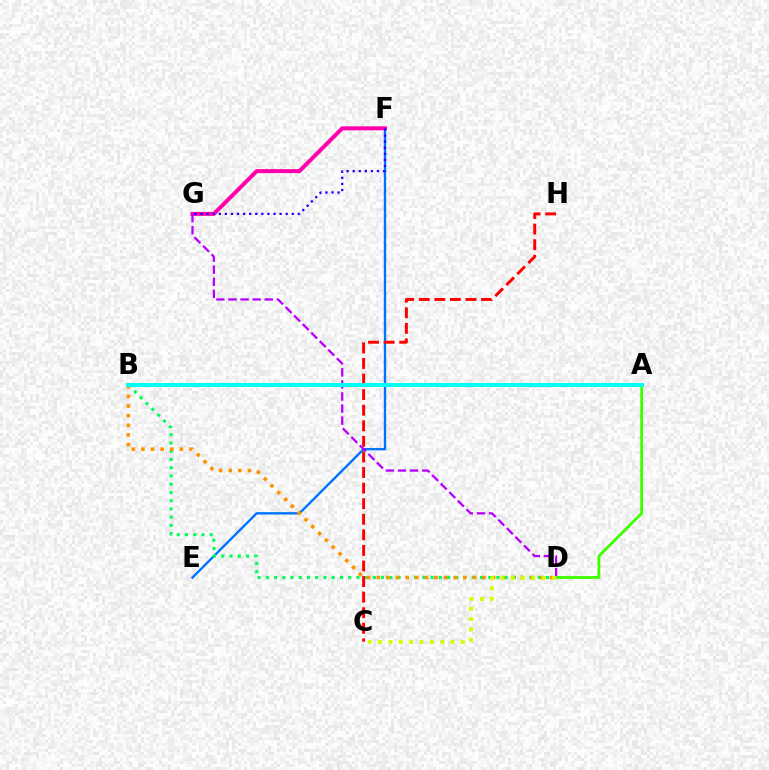{('E', 'F'): [{'color': '#0074ff', 'line_style': 'solid', 'thickness': 1.71}], ('B', 'D'): [{'color': '#00ff5c', 'line_style': 'dotted', 'thickness': 2.24}, {'color': '#ff9400', 'line_style': 'dotted', 'thickness': 2.61}], ('A', 'D'): [{'color': '#3dff00', 'line_style': 'solid', 'thickness': 2.03}], ('F', 'G'): [{'color': '#ff00ac', 'line_style': 'solid', 'thickness': 2.86}, {'color': '#2500ff', 'line_style': 'dotted', 'thickness': 1.65}], ('C', 'H'): [{'color': '#ff0000', 'line_style': 'dashed', 'thickness': 2.12}], ('D', 'G'): [{'color': '#b900ff', 'line_style': 'dashed', 'thickness': 1.64}], ('C', 'D'): [{'color': '#d1ff00', 'line_style': 'dotted', 'thickness': 2.81}], ('A', 'B'): [{'color': '#00fff6', 'line_style': 'solid', 'thickness': 2.85}]}